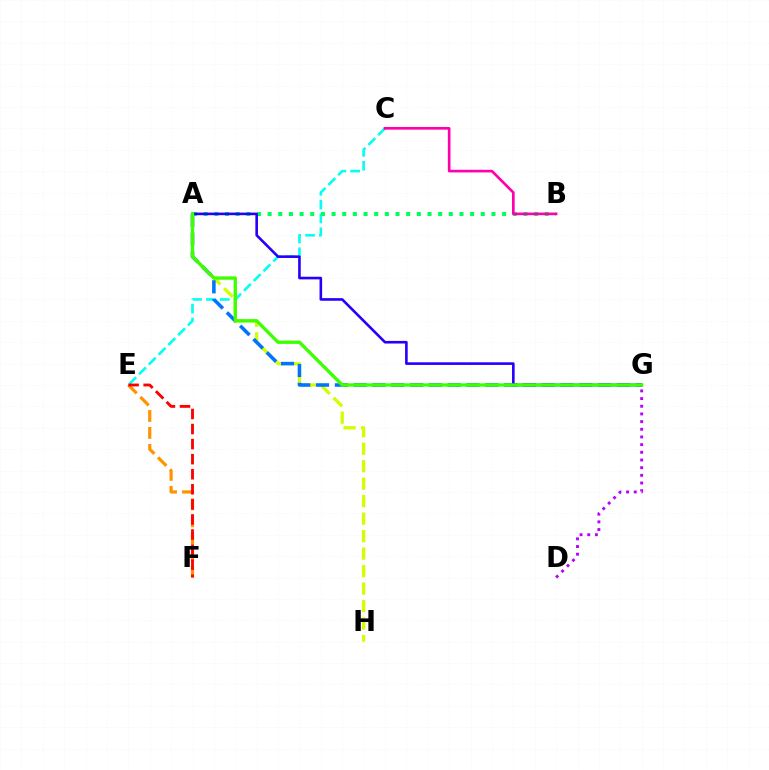{('A', 'H'): [{'color': '#d1ff00', 'line_style': 'dashed', 'thickness': 2.38}], ('D', 'G'): [{'color': '#b900ff', 'line_style': 'dotted', 'thickness': 2.09}], ('C', 'E'): [{'color': '#00fff6', 'line_style': 'dashed', 'thickness': 1.88}], ('E', 'F'): [{'color': '#ff9400', 'line_style': 'dashed', 'thickness': 2.3}, {'color': '#ff0000', 'line_style': 'dashed', 'thickness': 2.05}], ('A', 'G'): [{'color': '#0074ff', 'line_style': 'dashed', 'thickness': 2.55}, {'color': '#2500ff', 'line_style': 'solid', 'thickness': 1.88}, {'color': '#3dff00', 'line_style': 'solid', 'thickness': 2.4}], ('A', 'B'): [{'color': '#00ff5c', 'line_style': 'dotted', 'thickness': 2.9}], ('B', 'C'): [{'color': '#ff00ac', 'line_style': 'solid', 'thickness': 1.91}]}